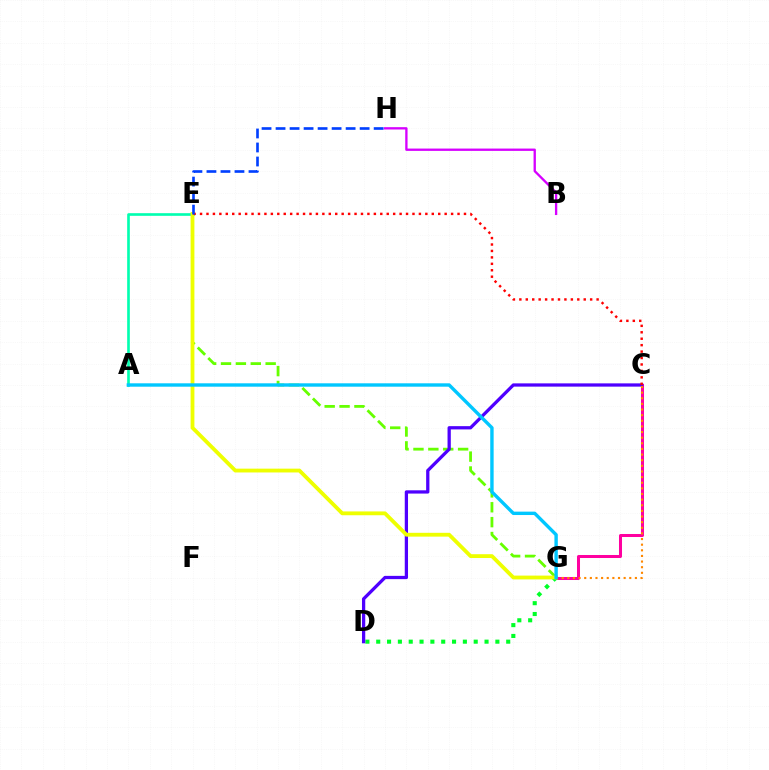{('E', 'G'): [{'color': '#66ff00', 'line_style': 'dashed', 'thickness': 2.02}, {'color': '#eeff00', 'line_style': 'solid', 'thickness': 2.75}], ('C', 'G'): [{'color': '#ff00a0', 'line_style': 'solid', 'thickness': 2.17}, {'color': '#ff8800', 'line_style': 'dotted', 'thickness': 1.53}], ('A', 'E'): [{'color': '#00ffaf', 'line_style': 'solid', 'thickness': 1.91}], ('B', 'H'): [{'color': '#d600ff', 'line_style': 'solid', 'thickness': 1.68}], ('D', 'G'): [{'color': '#00ff27', 'line_style': 'dotted', 'thickness': 2.94}], ('C', 'D'): [{'color': '#4f00ff', 'line_style': 'solid', 'thickness': 2.35}], ('A', 'G'): [{'color': '#00c7ff', 'line_style': 'solid', 'thickness': 2.44}], ('C', 'E'): [{'color': '#ff0000', 'line_style': 'dotted', 'thickness': 1.75}], ('E', 'H'): [{'color': '#003fff', 'line_style': 'dashed', 'thickness': 1.9}]}